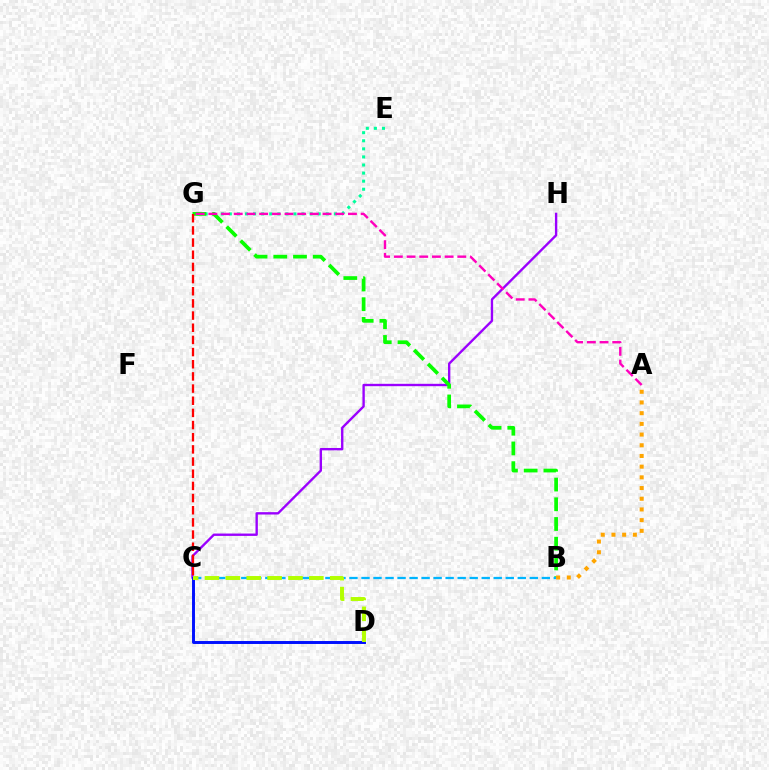{('E', 'G'): [{'color': '#00ff9d', 'line_style': 'dotted', 'thickness': 2.19}], ('C', 'H'): [{'color': '#9b00ff', 'line_style': 'solid', 'thickness': 1.7}], ('B', 'G'): [{'color': '#08ff00', 'line_style': 'dashed', 'thickness': 2.68}], ('C', 'D'): [{'color': '#0010ff', 'line_style': 'solid', 'thickness': 2.12}, {'color': '#b3ff00', 'line_style': 'dashed', 'thickness': 2.84}], ('A', 'B'): [{'color': '#ffa500', 'line_style': 'dotted', 'thickness': 2.91}], ('B', 'C'): [{'color': '#00b5ff', 'line_style': 'dashed', 'thickness': 1.63}], ('C', 'G'): [{'color': '#ff0000', 'line_style': 'dashed', 'thickness': 1.65}], ('A', 'G'): [{'color': '#ff00bd', 'line_style': 'dashed', 'thickness': 1.72}]}